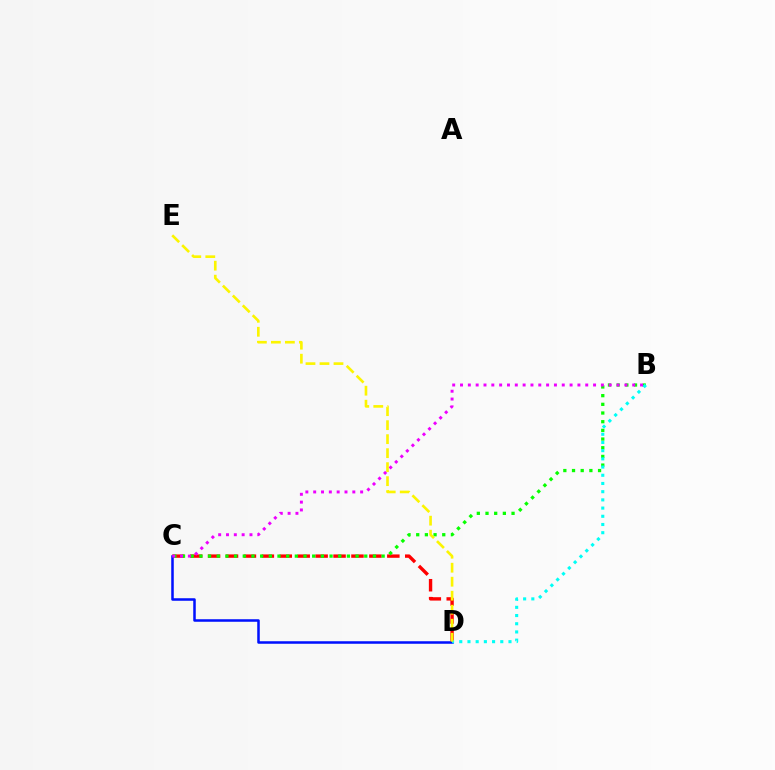{('C', 'D'): [{'color': '#ff0000', 'line_style': 'dashed', 'thickness': 2.44}, {'color': '#0010ff', 'line_style': 'solid', 'thickness': 1.82}], ('B', 'C'): [{'color': '#08ff00', 'line_style': 'dotted', 'thickness': 2.36}, {'color': '#ee00ff', 'line_style': 'dotted', 'thickness': 2.13}], ('B', 'D'): [{'color': '#00fff6', 'line_style': 'dotted', 'thickness': 2.23}], ('D', 'E'): [{'color': '#fcf500', 'line_style': 'dashed', 'thickness': 1.9}]}